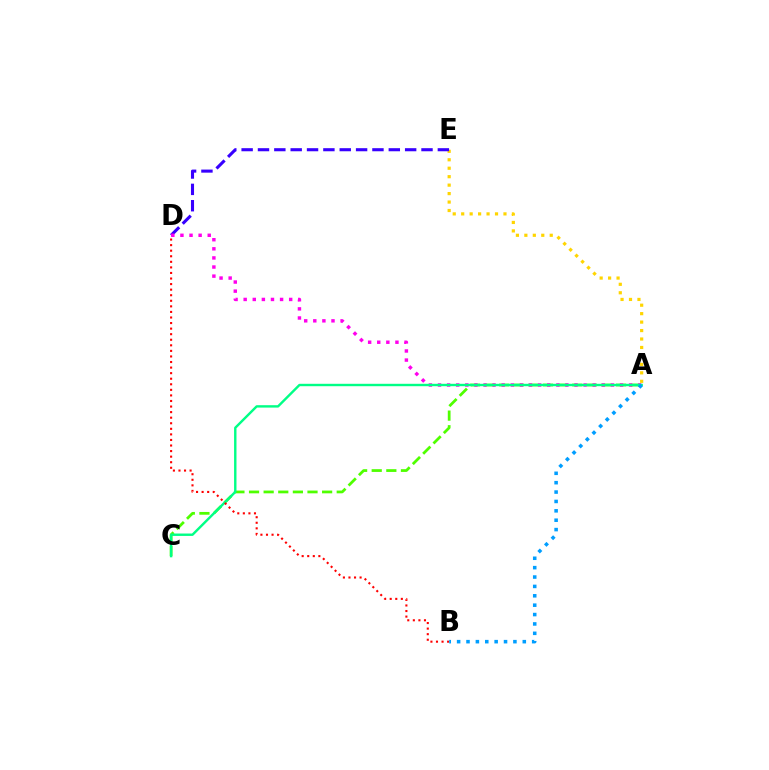{('A', 'E'): [{'color': '#ffd500', 'line_style': 'dotted', 'thickness': 2.3}], ('A', 'C'): [{'color': '#4fff00', 'line_style': 'dashed', 'thickness': 1.99}, {'color': '#00ff86', 'line_style': 'solid', 'thickness': 1.73}], ('D', 'E'): [{'color': '#3700ff', 'line_style': 'dashed', 'thickness': 2.22}], ('A', 'D'): [{'color': '#ff00ed', 'line_style': 'dotted', 'thickness': 2.47}], ('B', 'D'): [{'color': '#ff0000', 'line_style': 'dotted', 'thickness': 1.51}], ('A', 'B'): [{'color': '#009eff', 'line_style': 'dotted', 'thickness': 2.55}]}